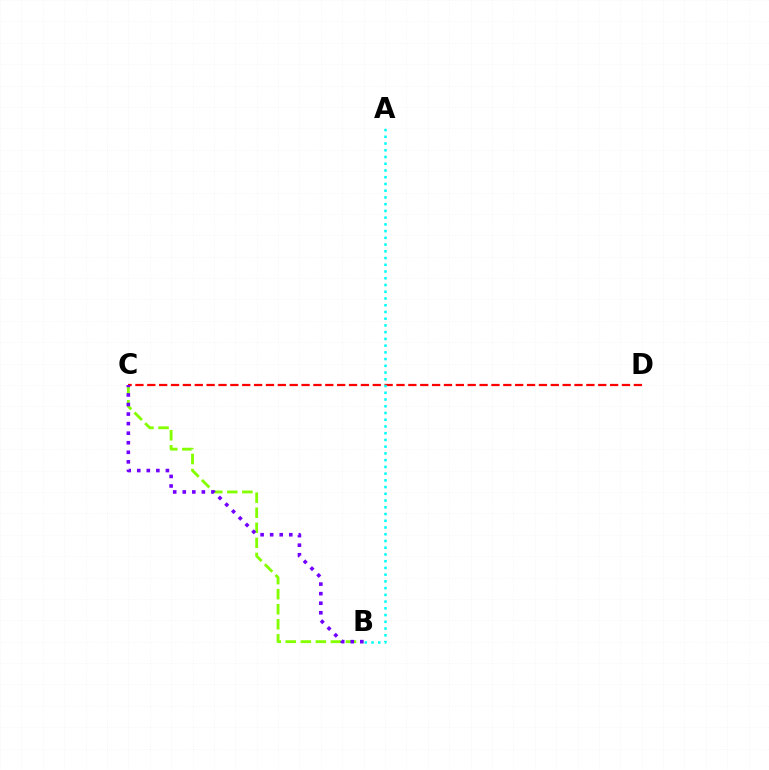{('C', 'D'): [{'color': '#ff0000', 'line_style': 'dashed', 'thickness': 1.61}], ('B', 'C'): [{'color': '#84ff00', 'line_style': 'dashed', 'thickness': 2.04}, {'color': '#7200ff', 'line_style': 'dotted', 'thickness': 2.6}], ('A', 'B'): [{'color': '#00fff6', 'line_style': 'dotted', 'thickness': 1.83}]}